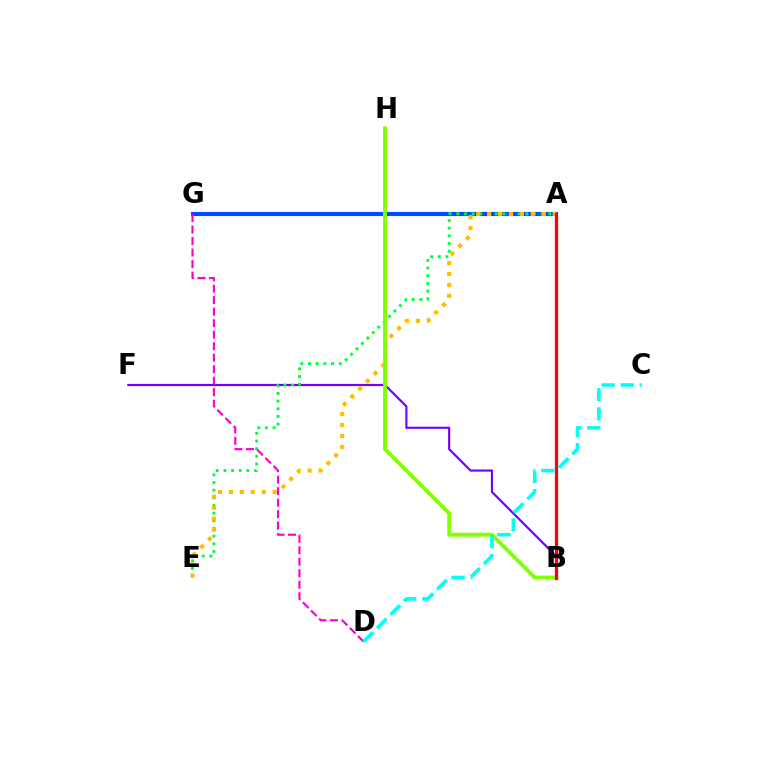{('A', 'G'): [{'color': '#004bff', 'line_style': 'solid', 'thickness': 2.95}], ('B', 'F'): [{'color': '#7200ff', 'line_style': 'solid', 'thickness': 1.56}], ('A', 'E'): [{'color': '#00ff39', 'line_style': 'dotted', 'thickness': 2.08}, {'color': '#ffbd00', 'line_style': 'dotted', 'thickness': 2.97}], ('D', 'G'): [{'color': '#ff00cf', 'line_style': 'dashed', 'thickness': 1.56}], ('B', 'H'): [{'color': '#84ff00', 'line_style': 'solid', 'thickness': 2.82}], ('A', 'B'): [{'color': '#ff0000', 'line_style': 'solid', 'thickness': 2.34}], ('C', 'D'): [{'color': '#00fff6', 'line_style': 'dashed', 'thickness': 2.59}]}